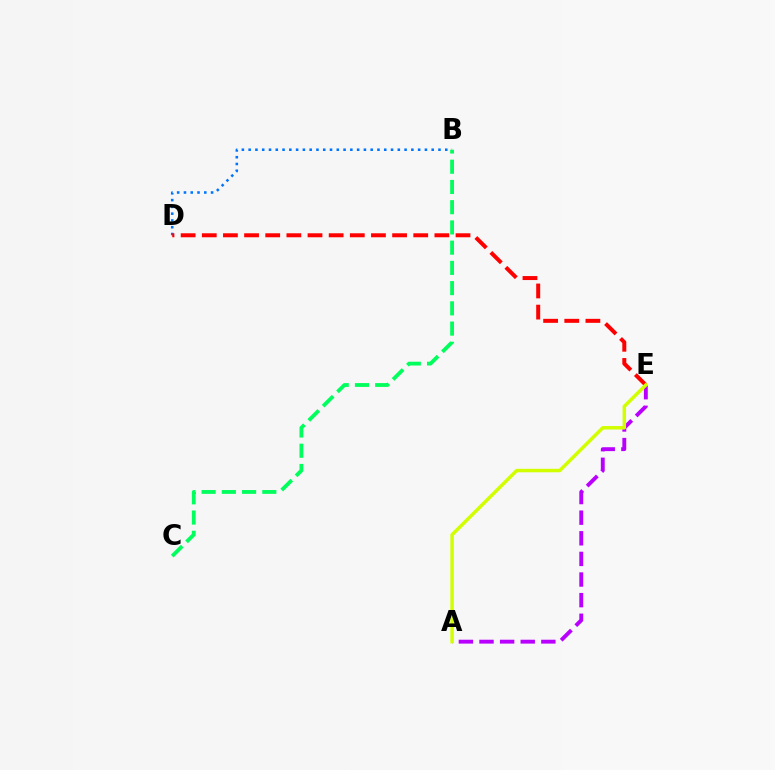{('B', 'D'): [{'color': '#0074ff', 'line_style': 'dotted', 'thickness': 1.84}], ('A', 'E'): [{'color': '#b900ff', 'line_style': 'dashed', 'thickness': 2.8}, {'color': '#d1ff00', 'line_style': 'solid', 'thickness': 2.5}], ('D', 'E'): [{'color': '#ff0000', 'line_style': 'dashed', 'thickness': 2.87}], ('B', 'C'): [{'color': '#00ff5c', 'line_style': 'dashed', 'thickness': 2.75}]}